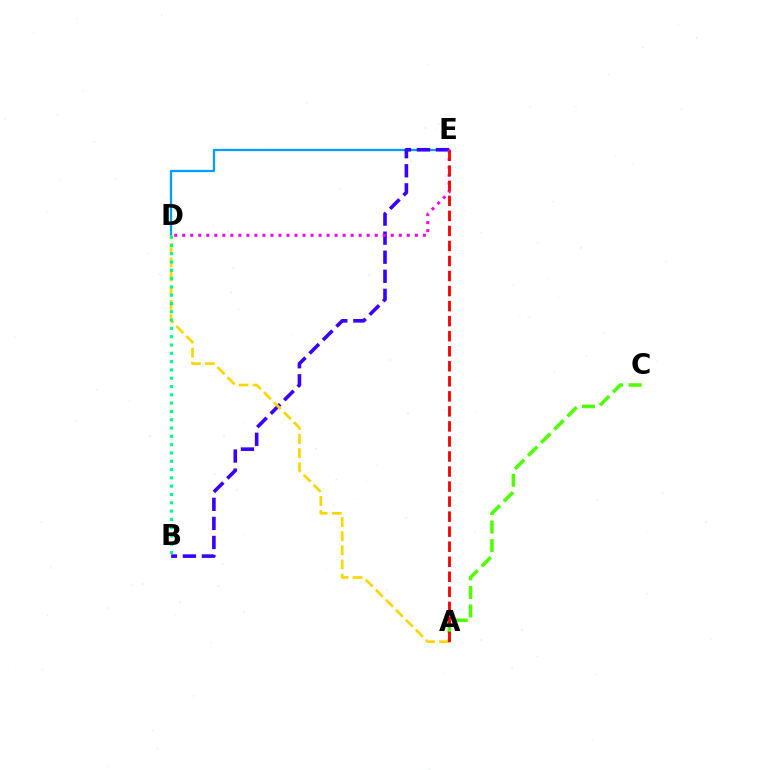{('D', 'E'): [{'color': '#009eff', 'line_style': 'solid', 'thickness': 1.64}, {'color': '#ff00ed', 'line_style': 'dotted', 'thickness': 2.18}], ('B', 'E'): [{'color': '#3700ff', 'line_style': 'dashed', 'thickness': 2.59}], ('A', 'D'): [{'color': '#ffd500', 'line_style': 'dashed', 'thickness': 1.92}], ('A', 'C'): [{'color': '#4fff00', 'line_style': 'dashed', 'thickness': 2.52}], ('B', 'D'): [{'color': '#00ff86', 'line_style': 'dotted', 'thickness': 2.26}], ('A', 'E'): [{'color': '#ff0000', 'line_style': 'dashed', 'thickness': 2.04}]}